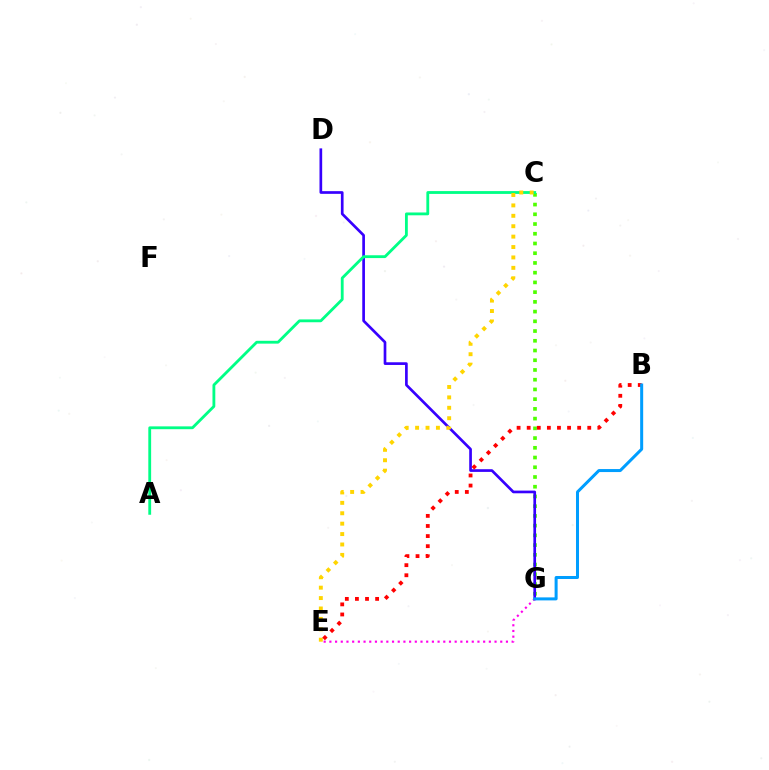{('C', 'G'): [{'color': '#4fff00', 'line_style': 'dotted', 'thickness': 2.64}], ('D', 'G'): [{'color': '#3700ff', 'line_style': 'solid', 'thickness': 1.93}], ('A', 'C'): [{'color': '#00ff86', 'line_style': 'solid', 'thickness': 2.03}], ('C', 'E'): [{'color': '#ffd500', 'line_style': 'dotted', 'thickness': 2.83}], ('E', 'G'): [{'color': '#ff00ed', 'line_style': 'dotted', 'thickness': 1.55}], ('B', 'E'): [{'color': '#ff0000', 'line_style': 'dotted', 'thickness': 2.74}], ('B', 'G'): [{'color': '#009eff', 'line_style': 'solid', 'thickness': 2.17}]}